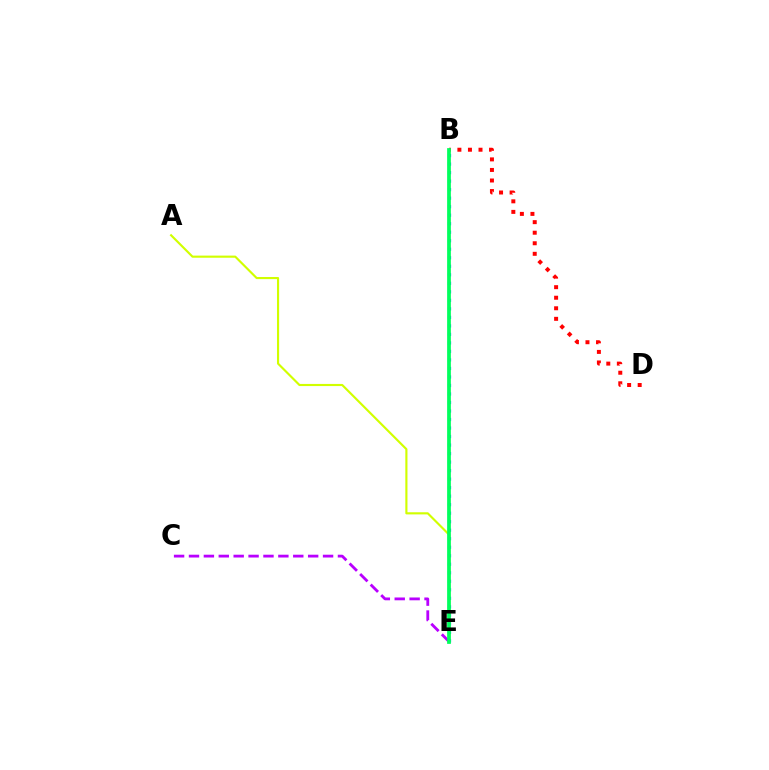{('B', 'E'): [{'color': '#0074ff', 'line_style': 'dotted', 'thickness': 2.31}, {'color': '#00ff5c', 'line_style': 'solid', 'thickness': 2.69}], ('A', 'E'): [{'color': '#d1ff00', 'line_style': 'solid', 'thickness': 1.54}], ('B', 'D'): [{'color': '#ff0000', 'line_style': 'dotted', 'thickness': 2.87}], ('C', 'E'): [{'color': '#b900ff', 'line_style': 'dashed', 'thickness': 2.02}]}